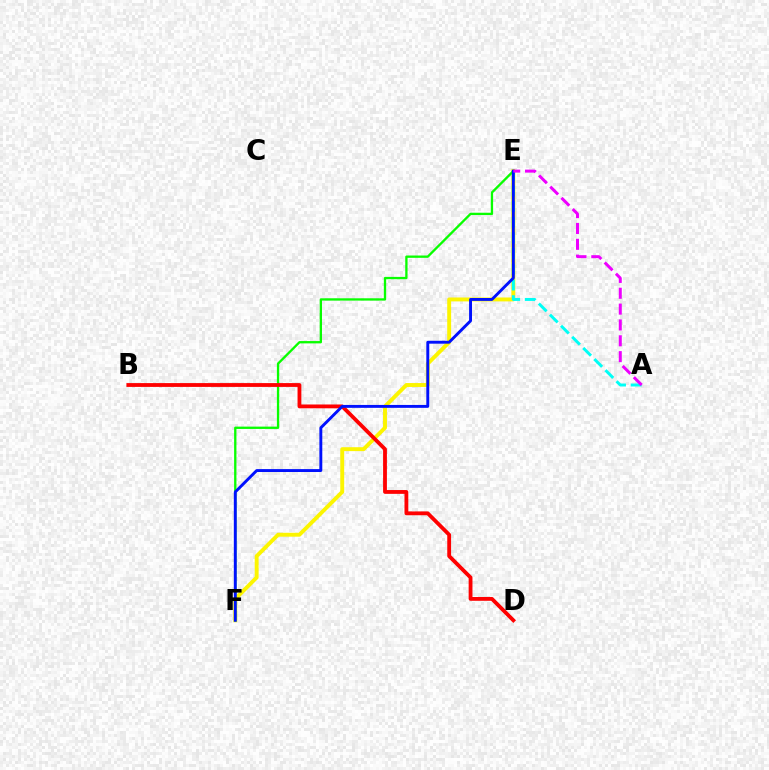{('E', 'F'): [{'color': '#fcf500', 'line_style': 'solid', 'thickness': 2.82}, {'color': '#08ff00', 'line_style': 'solid', 'thickness': 1.67}, {'color': '#0010ff', 'line_style': 'solid', 'thickness': 2.09}], ('A', 'E'): [{'color': '#00fff6', 'line_style': 'dashed', 'thickness': 2.13}, {'color': '#ee00ff', 'line_style': 'dashed', 'thickness': 2.15}], ('B', 'D'): [{'color': '#ff0000', 'line_style': 'solid', 'thickness': 2.74}]}